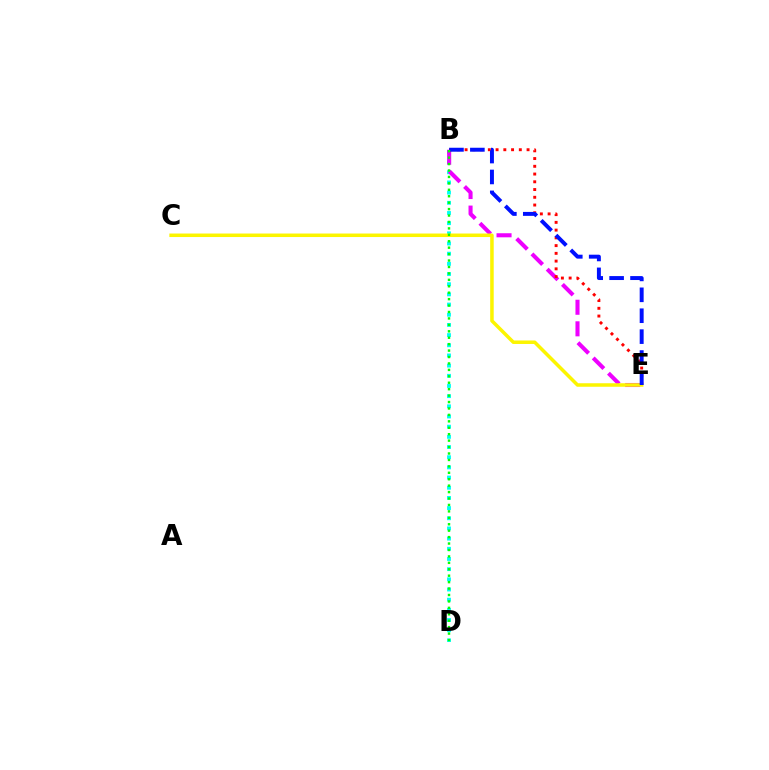{('B', 'D'): [{'color': '#00fff6', 'line_style': 'dotted', 'thickness': 2.76}, {'color': '#08ff00', 'line_style': 'dotted', 'thickness': 1.75}], ('B', 'E'): [{'color': '#ee00ff', 'line_style': 'dashed', 'thickness': 2.93}, {'color': '#ff0000', 'line_style': 'dotted', 'thickness': 2.1}, {'color': '#0010ff', 'line_style': 'dashed', 'thickness': 2.84}], ('C', 'E'): [{'color': '#fcf500', 'line_style': 'solid', 'thickness': 2.53}]}